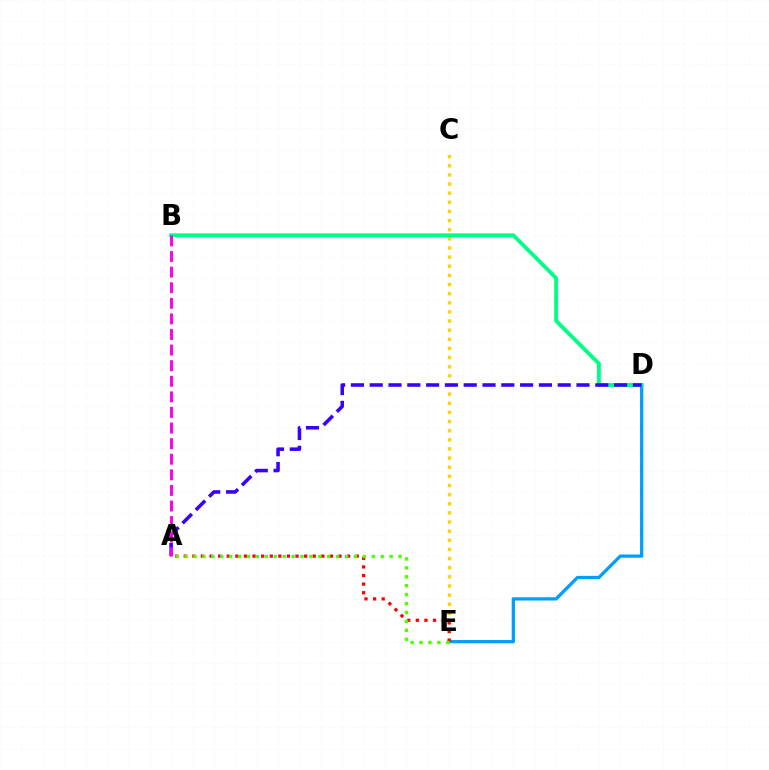{('C', 'E'): [{'color': '#ffd500', 'line_style': 'dotted', 'thickness': 2.48}], ('D', 'E'): [{'color': '#009eff', 'line_style': 'solid', 'thickness': 2.36}], ('B', 'D'): [{'color': '#00ff86', 'line_style': 'solid', 'thickness': 2.78}], ('A', 'E'): [{'color': '#ff0000', 'line_style': 'dotted', 'thickness': 2.34}, {'color': '#4fff00', 'line_style': 'dotted', 'thickness': 2.42}], ('A', 'D'): [{'color': '#3700ff', 'line_style': 'dashed', 'thickness': 2.55}], ('A', 'B'): [{'color': '#ff00ed', 'line_style': 'dashed', 'thickness': 2.12}]}